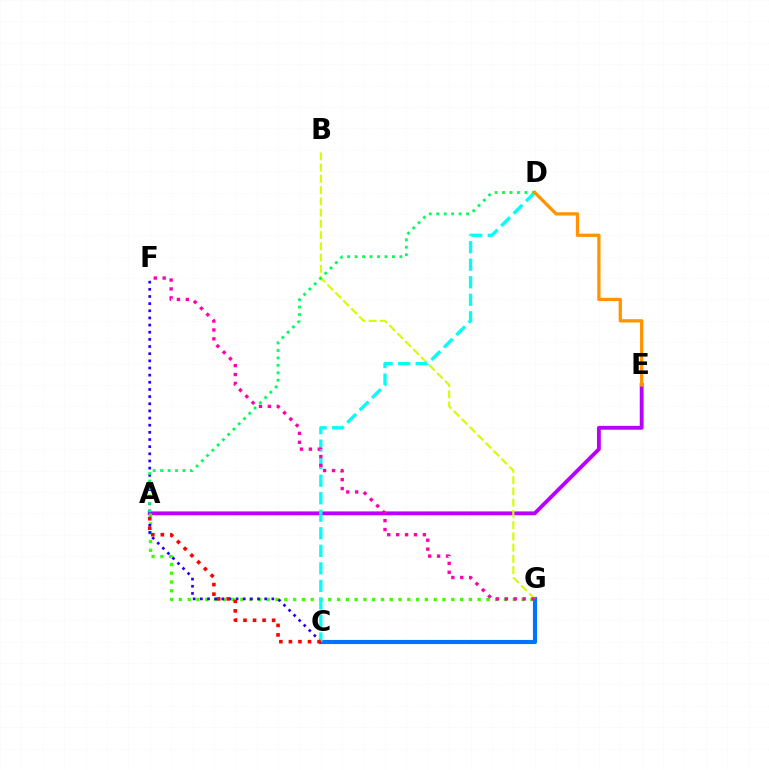{('C', 'G'): [{'color': '#0074ff', 'line_style': 'solid', 'thickness': 2.98}], ('A', 'E'): [{'color': '#b900ff', 'line_style': 'solid', 'thickness': 2.76}], ('A', 'G'): [{'color': '#3dff00', 'line_style': 'dotted', 'thickness': 2.39}], ('C', 'F'): [{'color': '#2500ff', 'line_style': 'dotted', 'thickness': 1.94}], ('B', 'G'): [{'color': '#d1ff00', 'line_style': 'dashed', 'thickness': 1.53}], ('C', 'D'): [{'color': '#00fff6', 'line_style': 'dashed', 'thickness': 2.38}], ('F', 'G'): [{'color': '#ff00ac', 'line_style': 'dotted', 'thickness': 2.42}], ('A', 'D'): [{'color': '#00ff5c', 'line_style': 'dotted', 'thickness': 2.03}], ('A', 'C'): [{'color': '#ff0000', 'line_style': 'dotted', 'thickness': 2.59}], ('D', 'E'): [{'color': '#ff9400', 'line_style': 'solid', 'thickness': 2.36}]}